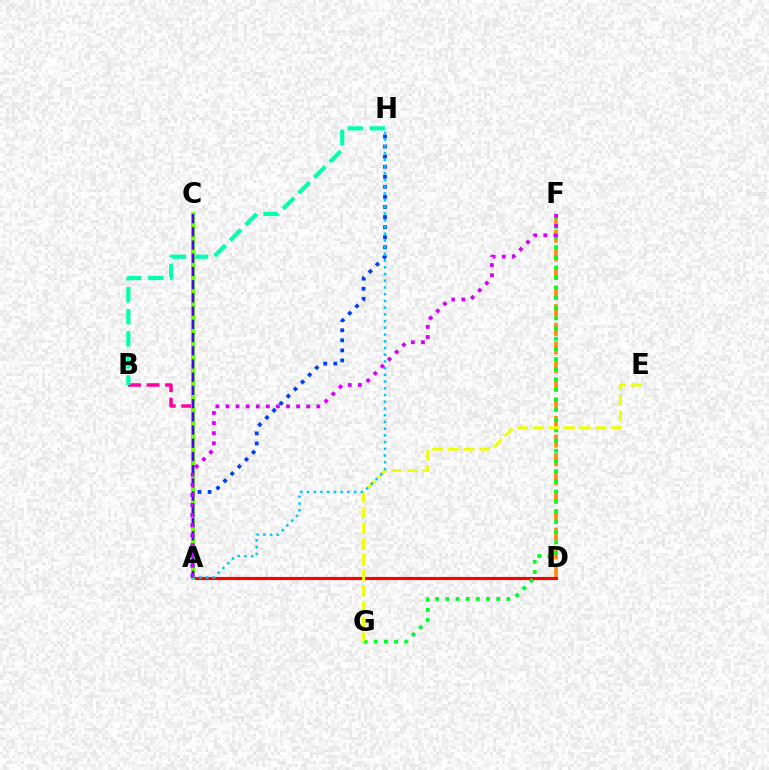{('A', 'B'): [{'color': '#ff00a0', 'line_style': 'dashed', 'thickness': 2.52}], ('D', 'F'): [{'color': '#ff8800', 'line_style': 'dashed', 'thickness': 2.53}], ('A', 'D'): [{'color': '#ff0000', 'line_style': 'solid', 'thickness': 2.26}], ('F', 'G'): [{'color': '#00ff27', 'line_style': 'dotted', 'thickness': 2.77}], ('B', 'H'): [{'color': '#00ffaf', 'line_style': 'dashed', 'thickness': 2.99}], ('E', 'G'): [{'color': '#eeff00', 'line_style': 'dashed', 'thickness': 2.12}], ('A', 'C'): [{'color': '#66ff00', 'line_style': 'solid', 'thickness': 2.81}, {'color': '#4f00ff', 'line_style': 'dashed', 'thickness': 1.8}], ('A', 'H'): [{'color': '#003fff', 'line_style': 'dotted', 'thickness': 2.74}, {'color': '#00c7ff', 'line_style': 'dotted', 'thickness': 1.83}], ('A', 'F'): [{'color': '#d600ff', 'line_style': 'dotted', 'thickness': 2.74}]}